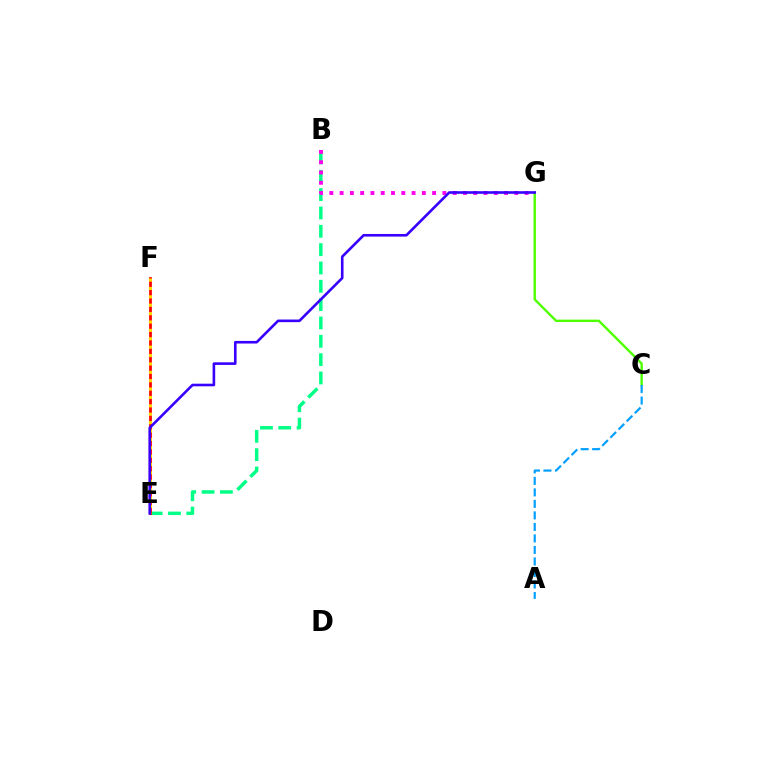{('B', 'E'): [{'color': '#00ff86', 'line_style': 'dashed', 'thickness': 2.49}], ('C', 'G'): [{'color': '#4fff00', 'line_style': 'solid', 'thickness': 1.72}], ('E', 'F'): [{'color': '#ff0000', 'line_style': 'solid', 'thickness': 1.99}, {'color': '#ffd500', 'line_style': 'dotted', 'thickness': 2.28}], ('B', 'G'): [{'color': '#ff00ed', 'line_style': 'dotted', 'thickness': 2.79}], ('A', 'C'): [{'color': '#009eff', 'line_style': 'dashed', 'thickness': 1.56}], ('E', 'G'): [{'color': '#3700ff', 'line_style': 'solid', 'thickness': 1.88}]}